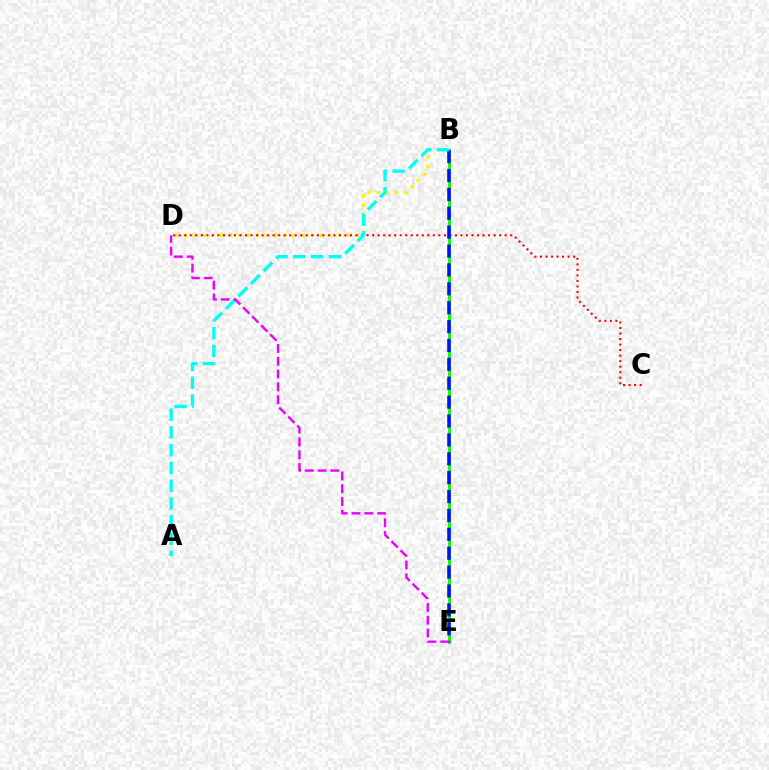{('B', 'E'): [{'color': '#08ff00', 'line_style': 'solid', 'thickness': 2.08}, {'color': '#0010ff', 'line_style': 'dashed', 'thickness': 2.57}], ('B', 'D'): [{'color': '#fcf500', 'line_style': 'dotted', 'thickness': 2.46}], ('C', 'D'): [{'color': '#ff0000', 'line_style': 'dotted', 'thickness': 1.5}], ('A', 'B'): [{'color': '#00fff6', 'line_style': 'dashed', 'thickness': 2.41}], ('D', 'E'): [{'color': '#ee00ff', 'line_style': 'dashed', 'thickness': 1.74}]}